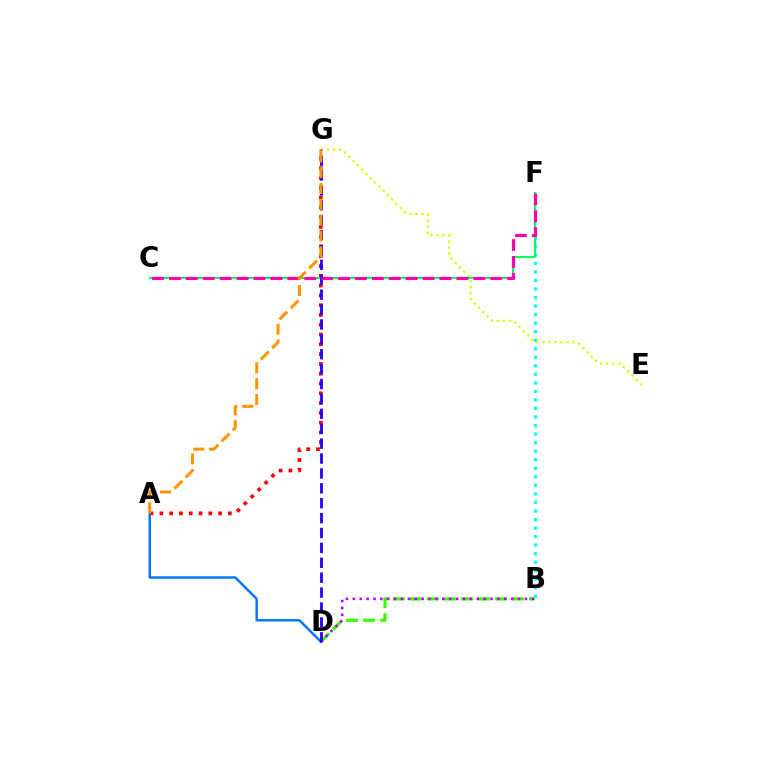{('B', 'F'): [{'color': '#00fff6', 'line_style': 'dotted', 'thickness': 2.32}], ('B', 'D'): [{'color': '#3dff00', 'line_style': 'dashed', 'thickness': 2.31}, {'color': '#b900ff', 'line_style': 'dotted', 'thickness': 1.87}], ('E', 'G'): [{'color': '#d1ff00', 'line_style': 'dotted', 'thickness': 1.64}], ('A', 'G'): [{'color': '#ff0000', 'line_style': 'dotted', 'thickness': 2.66}, {'color': '#ff9400', 'line_style': 'dashed', 'thickness': 2.15}], ('A', 'D'): [{'color': '#0074ff', 'line_style': 'solid', 'thickness': 1.73}], ('C', 'F'): [{'color': '#00ff5c', 'line_style': 'solid', 'thickness': 1.52}, {'color': '#ff00ac', 'line_style': 'dashed', 'thickness': 2.3}], ('D', 'G'): [{'color': '#2500ff', 'line_style': 'dashed', 'thickness': 2.02}]}